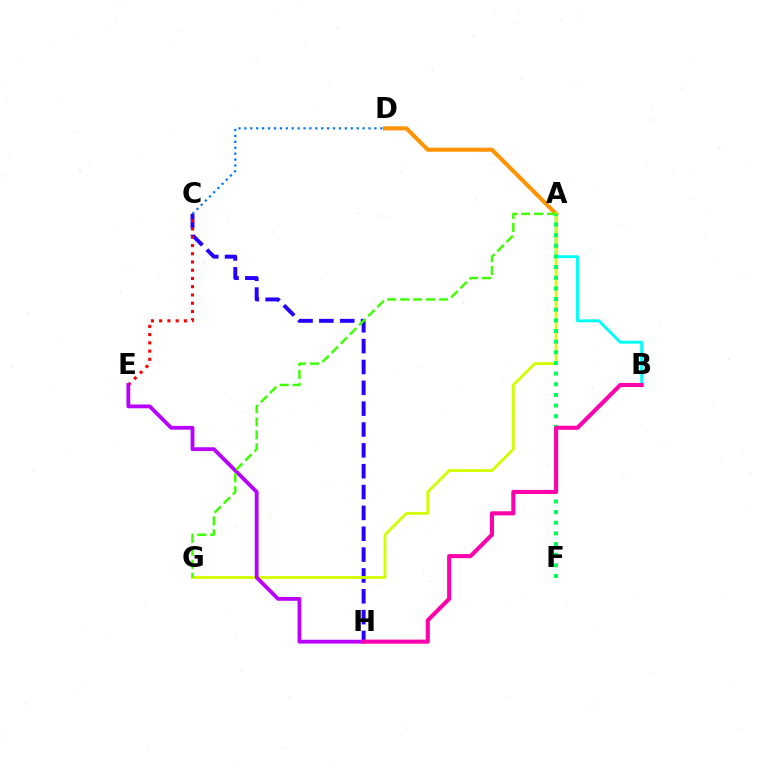{('C', 'H'): [{'color': '#2500ff', 'line_style': 'dashed', 'thickness': 2.83}], ('C', 'D'): [{'color': '#0074ff', 'line_style': 'dotted', 'thickness': 1.61}], ('A', 'B'): [{'color': '#00fff6', 'line_style': 'solid', 'thickness': 2.08}], ('C', 'E'): [{'color': '#ff0000', 'line_style': 'dotted', 'thickness': 2.24}], ('A', 'D'): [{'color': '#ff9400', 'line_style': 'solid', 'thickness': 2.95}], ('A', 'G'): [{'color': '#d1ff00', 'line_style': 'solid', 'thickness': 2.03}, {'color': '#3dff00', 'line_style': 'dashed', 'thickness': 1.76}], ('E', 'H'): [{'color': '#b900ff', 'line_style': 'solid', 'thickness': 2.75}], ('A', 'F'): [{'color': '#00ff5c', 'line_style': 'dotted', 'thickness': 2.89}], ('B', 'H'): [{'color': '#ff00ac', 'line_style': 'solid', 'thickness': 2.95}]}